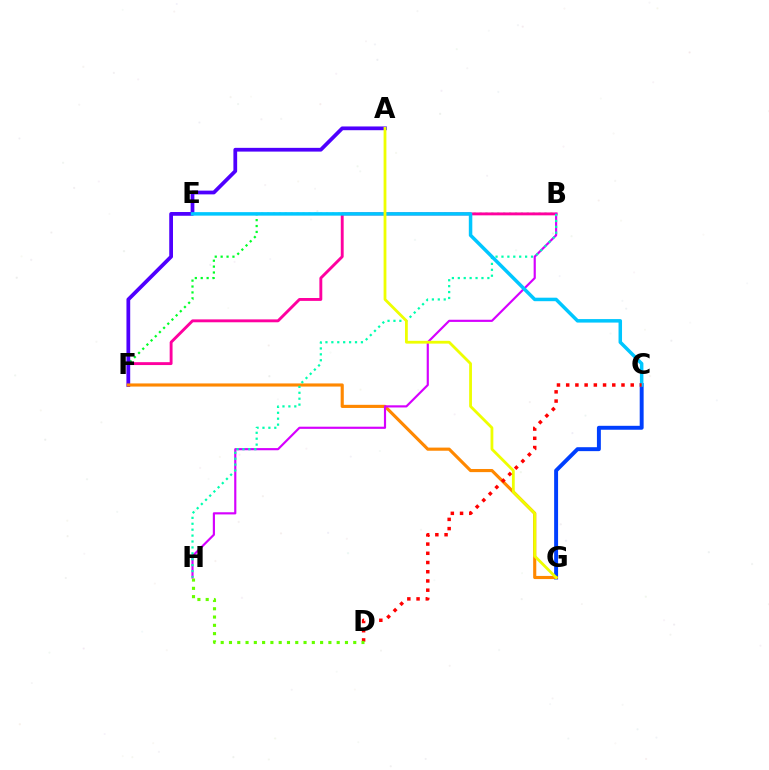{('C', 'G'): [{'color': '#003fff', 'line_style': 'solid', 'thickness': 2.83}], ('B', 'F'): [{'color': '#00ff27', 'line_style': 'dotted', 'thickness': 1.6}, {'color': '#ff00a0', 'line_style': 'solid', 'thickness': 2.08}], ('A', 'F'): [{'color': '#4f00ff', 'line_style': 'solid', 'thickness': 2.7}], ('F', 'G'): [{'color': '#ff8800', 'line_style': 'solid', 'thickness': 2.26}], ('B', 'H'): [{'color': '#d600ff', 'line_style': 'solid', 'thickness': 1.56}, {'color': '#00ffaf', 'line_style': 'dotted', 'thickness': 1.61}], ('C', 'E'): [{'color': '#00c7ff', 'line_style': 'solid', 'thickness': 2.52}], ('A', 'G'): [{'color': '#eeff00', 'line_style': 'solid', 'thickness': 2.02}], ('C', 'D'): [{'color': '#ff0000', 'line_style': 'dotted', 'thickness': 2.5}], ('D', 'H'): [{'color': '#66ff00', 'line_style': 'dotted', 'thickness': 2.25}]}